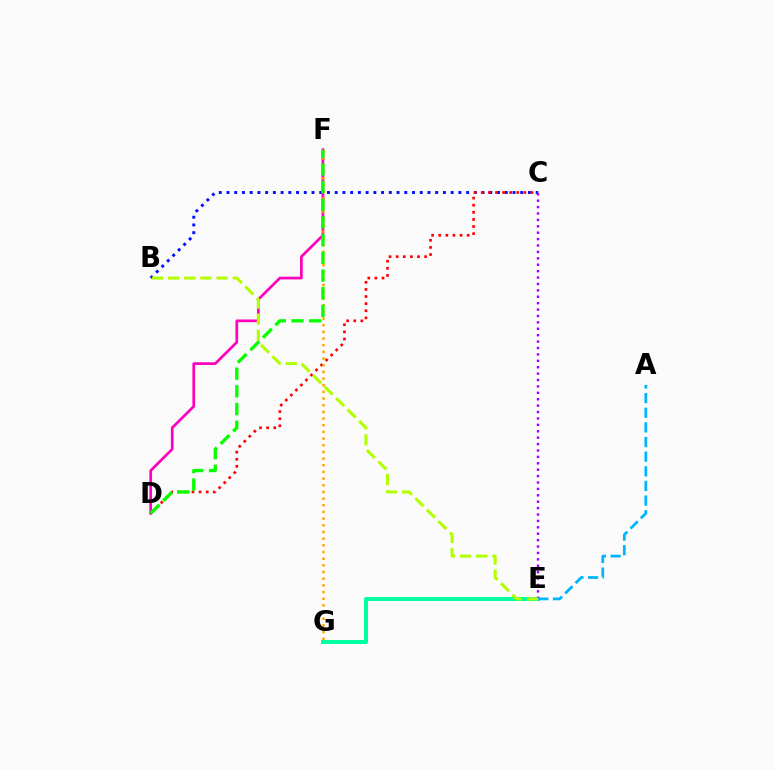{('E', 'G'): [{'color': '#00ff9d', 'line_style': 'solid', 'thickness': 2.86}], ('B', 'C'): [{'color': '#0010ff', 'line_style': 'dotted', 'thickness': 2.1}], ('D', 'F'): [{'color': '#ff00bd', 'line_style': 'solid', 'thickness': 1.95}, {'color': '#08ff00', 'line_style': 'dashed', 'thickness': 2.4}], ('C', 'E'): [{'color': '#9b00ff', 'line_style': 'dotted', 'thickness': 1.74}], ('C', 'D'): [{'color': '#ff0000', 'line_style': 'dotted', 'thickness': 1.93}], ('F', 'G'): [{'color': '#ffa500', 'line_style': 'dotted', 'thickness': 1.81}], ('A', 'E'): [{'color': '#00b5ff', 'line_style': 'dashed', 'thickness': 1.99}], ('B', 'E'): [{'color': '#b3ff00', 'line_style': 'dashed', 'thickness': 2.2}]}